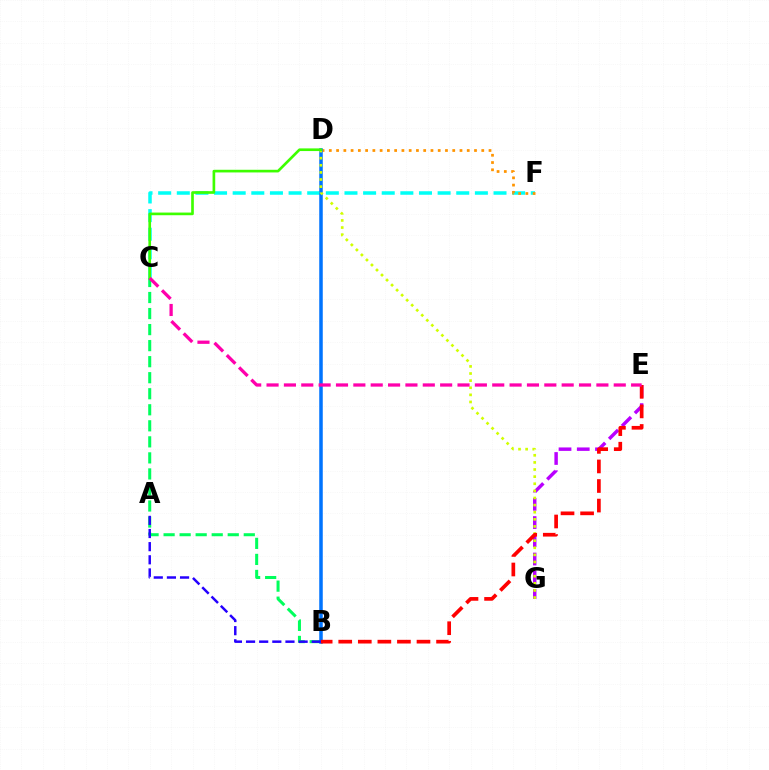{('C', 'F'): [{'color': '#00fff6', 'line_style': 'dashed', 'thickness': 2.53}], ('B', 'C'): [{'color': '#00ff5c', 'line_style': 'dashed', 'thickness': 2.18}], ('D', 'F'): [{'color': '#ff9400', 'line_style': 'dotted', 'thickness': 1.97}], ('B', 'D'): [{'color': '#0074ff', 'line_style': 'solid', 'thickness': 2.53}], ('E', 'G'): [{'color': '#b900ff', 'line_style': 'dashed', 'thickness': 2.48}], ('D', 'G'): [{'color': '#d1ff00', 'line_style': 'dotted', 'thickness': 1.93}], ('B', 'E'): [{'color': '#ff0000', 'line_style': 'dashed', 'thickness': 2.66}], ('C', 'D'): [{'color': '#3dff00', 'line_style': 'solid', 'thickness': 1.92}], ('C', 'E'): [{'color': '#ff00ac', 'line_style': 'dashed', 'thickness': 2.36}], ('A', 'B'): [{'color': '#2500ff', 'line_style': 'dashed', 'thickness': 1.78}]}